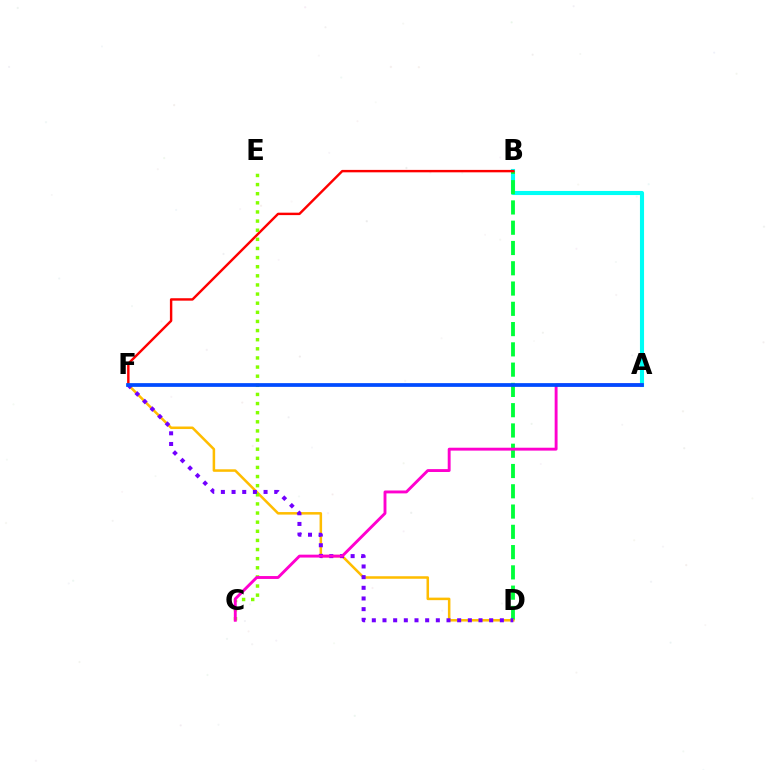{('A', 'B'): [{'color': '#00fff6', 'line_style': 'solid', 'thickness': 2.95}], ('B', 'D'): [{'color': '#00ff39', 'line_style': 'dashed', 'thickness': 2.75}], ('B', 'F'): [{'color': '#ff0000', 'line_style': 'solid', 'thickness': 1.74}], ('D', 'F'): [{'color': '#ffbd00', 'line_style': 'solid', 'thickness': 1.82}, {'color': '#7200ff', 'line_style': 'dotted', 'thickness': 2.9}], ('C', 'E'): [{'color': '#84ff00', 'line_style': 'dotted', 'thickness': 2.48}], ('A', 'C'): [{'color': '#ff00cf', 'line_style': 'solid', 'thickness': 2.08}], ('A', 'F'): [{'color': '#004bff', 'line_style': 'solid', 'thickness': 2.69}]}